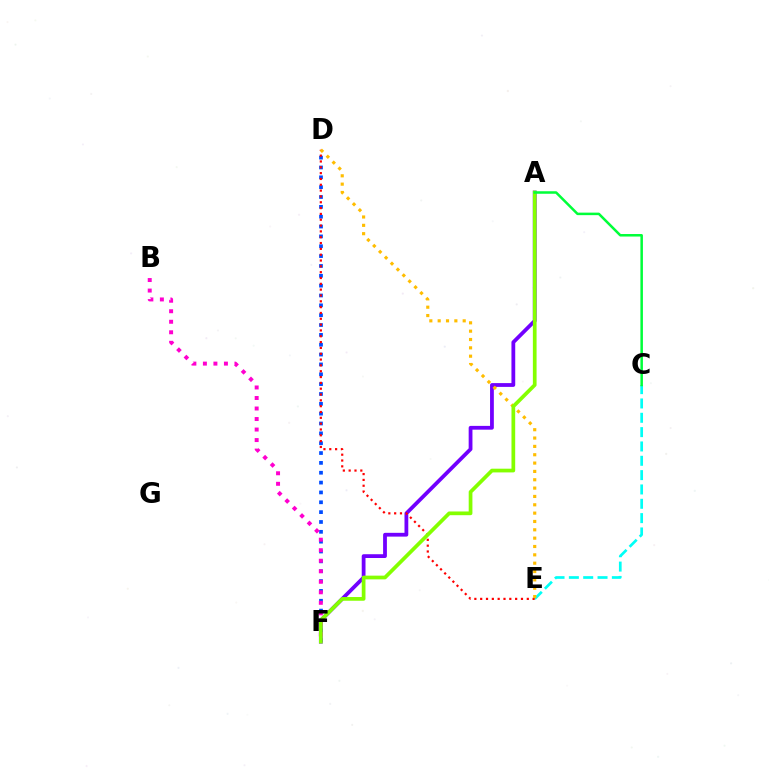{('D', 'F'): [{'color': '#004bff', 'line_style': 'dotted', 'thickness': 2.68}], ('A', 'F'): [{'color': '#7200ff', 'line_style': 'solid', 'thickness': 2.73}, {'color': '#84ff00', 'line_style': 'solid', 'thickness': 2.68}], ('B', 'F'): [{'color': '#ff00cf', 'line_style': 'dotted', 'thickness': 2.86}], ('C', 'E'): [{'color': '#00fff6', 'line_style': 'dashed', 'thickness': 1.95}], ('D', 'E'): [{'color': '#ff0000', 'line_style': 'dotted', 'thickness': 1.58}, {'color': '#ffbd00', 'line_style': 'dotted', 'thickness': 2.27}], ('A', 'C'): [{'color': '#00ff39', 'line_style': 'solid', 'thickness': 1.81}]}